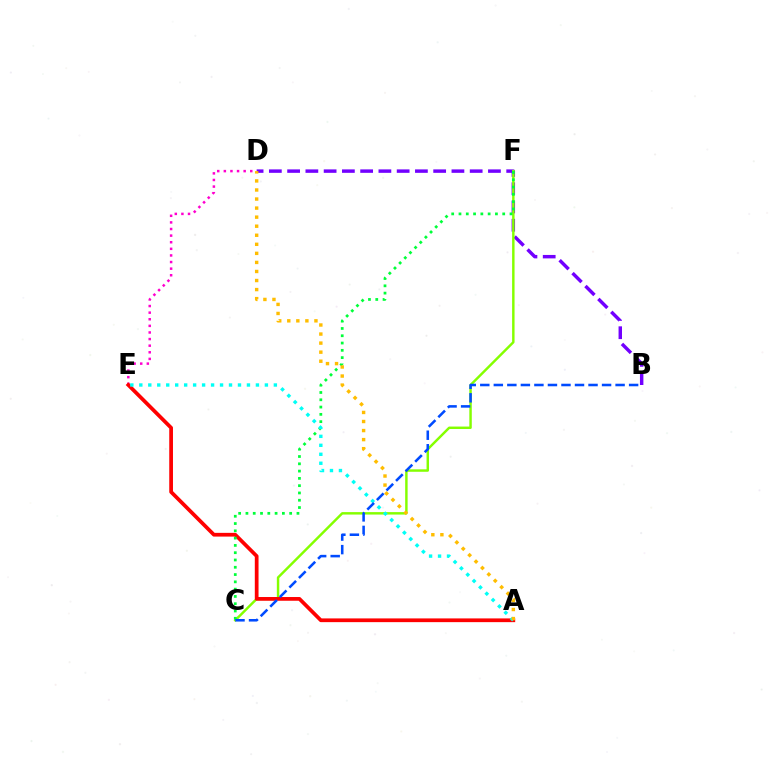{('B', 'D'): [{'color': '#7200ff', 'line_style': 'dashed', 'thickness': 2.48}], ('C', 'F'): [{'color': '#84ff00', 'line_style': 'solid', 'thickness': 1.76}, {'color': '#00ff39', 'line_style': 'dotted', 'thickness': 1.98}], ('D', 'E'): [{'color': '#ff00cf', 'line_style': 'dotted', 'thickness': 1.8}], ('A', 'E'): [{'color': '#ff0000', 'line_style': 'solid', 'thickness': 2.69}, {'color': '#00fff6', 'line_style': 'dotted', 'thickness': 2.44}], ('B', 'C'): [{'color': '#004bff', 'line_style': 'dashed', 'thickness': 1.84}], ('A', 'D'): [{'color': '#ffbd00', 'line_style': 'dotted', 'thickness': 2.46}]}